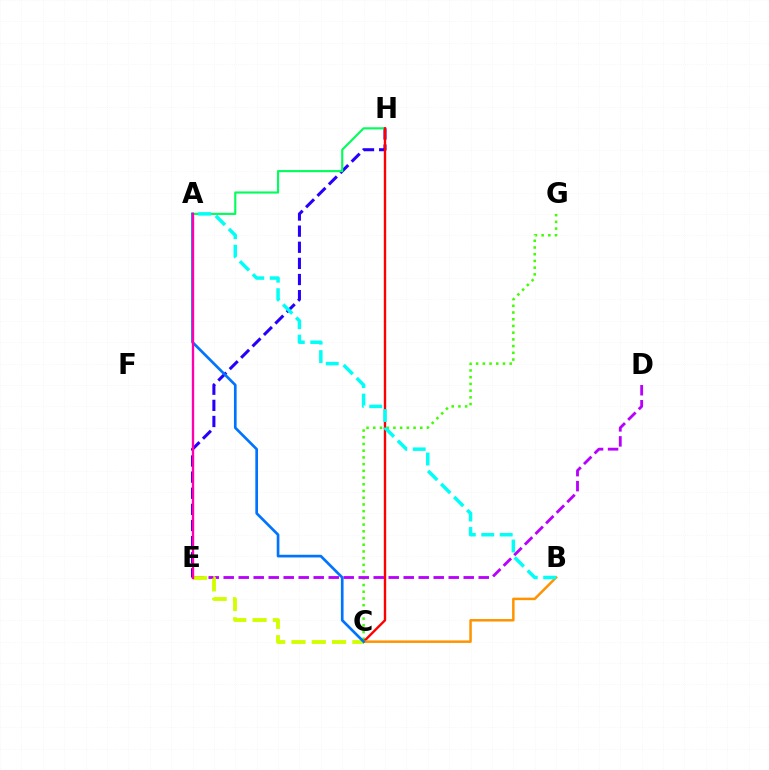{('E', 'H'): [{'color': '#2500ff', 'line_style': 'dashed', 'thickness': 2.19}], ('A', 'H'): [{'color': '#00ff5c', 'line_style': 'solid', 'thickness': 1.54}], ('C', 'G'): [{'color': '#3dff00', 'line_style': 'dotted', 'thickness': 1.82}], ('C', 'H'): [{'color': '#ff0000', 'line_style': 'solid', 'thickness': 1.71}], ('B', 'C'): [{'color': '#ff9400', 'line_style': 'solid', 'thickness': 1.8}], ('D', 'E'): [{'color': '#b900ff', 'line_style': 'dashed', 'thickness': 2.04}], ('A', 'B'): [{'color': '#00fff6', 'line_style': 'dashed', 'thickness': 2.5}], ('C', 'E'): [{'color': '#d1ff00', 'line_style': 'dashed', 'thickness': 2.76}], ('A', 'C'): [{'color': '#0074ff', 'line_style': 'solid', 'thickness': 1.93}], ('A', 'E'): [{'color': '#ff00ac', 'line_style': 'solid', 'thickness': 1.69}]}